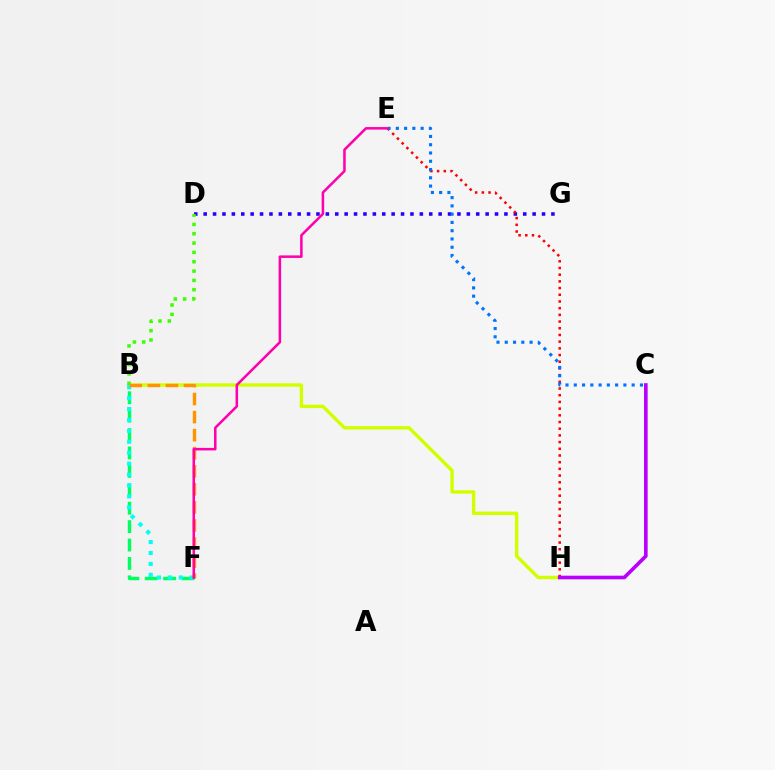{('B', 'F'): [{'color': '#00ff5c', 'line_style': 'dashed', 'thickness': 2.5}, {'color': '#00fff6', 'line_style': 'dotted', 'thickness': 2.97}, {'color': '#ff9400', 'line_style': 'dashed', 'thickness': 2.45}], ('B', 'H'): [{'color': '#d1ff00', 'line_style': 'solid', 'thickness': 2.45}], ('D', 'G'): [{'color': '#2500ff', 'line_style': 'dotted', 'thickness': 2.55}], ('E', 'H'): [{'color': '#ff0000', 'line_style': 'dotted', 'thickness': 1.82}], ('C', 'E'): [{'color': '#0074ff', 'line_style': 'dotted', 'thickness': 2.25}], ('B', 'D'): [{'color': '#3dff00', 'line_style': 'dotted', 'thickness': 2.53}], ('C', 'H'): [{'color': '#b900ff', 'line_style': 'solid', 'thickness': 2.61}], ('E', 'F'): [{'color': '#ff00ac', 'line_style': 'solid', 'thickness': 1.82}]}